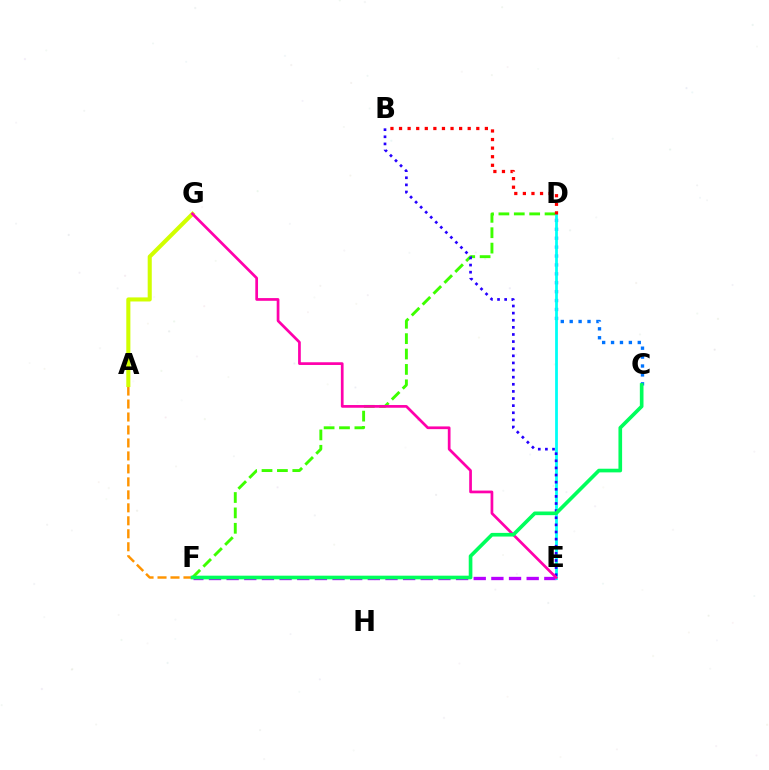{('E', 'F'): [{'color': '#b900ff', 'line_style': 'dashed', 'thickness': 2.4}], ('A', 'F'): [{'color': '#ff9400', 'line_style': 'dashed', 'thickness': 1.76}], ('D', 'F'): [{'color': '#3dff00', 'line_style': 'dashed', 'thickness': 2.09}], ('C', 'D'): [{'color': '#0074ff', 'line_style': 'dotted', 'thickness': 2.42}], ('D', 'E'): [{'color': '#00fff6', 'line_style': 'solid', 'thickness': 2.0}], ('B', 'E'): [{'color': '#2500ff', 'line_style': 'dotted', 'thickness': 1.93}], ('A', 'G'): [{'color': '#d1ff00', 'line_style': 'solid', 'thickness': 2.94}], ('E', 'G'): [{'color': '#ff00ac', 'line_style': 'solid', 'thickness': 1.96}], ('C', 'F'): [{'color': '#00ff5c', 'line_style': 'solid', 'thickness': 2.63}], ('B', 'D'): [{'color': '#ff0000', 'line_style': 'dotted', 'thickness': 2.33}]}